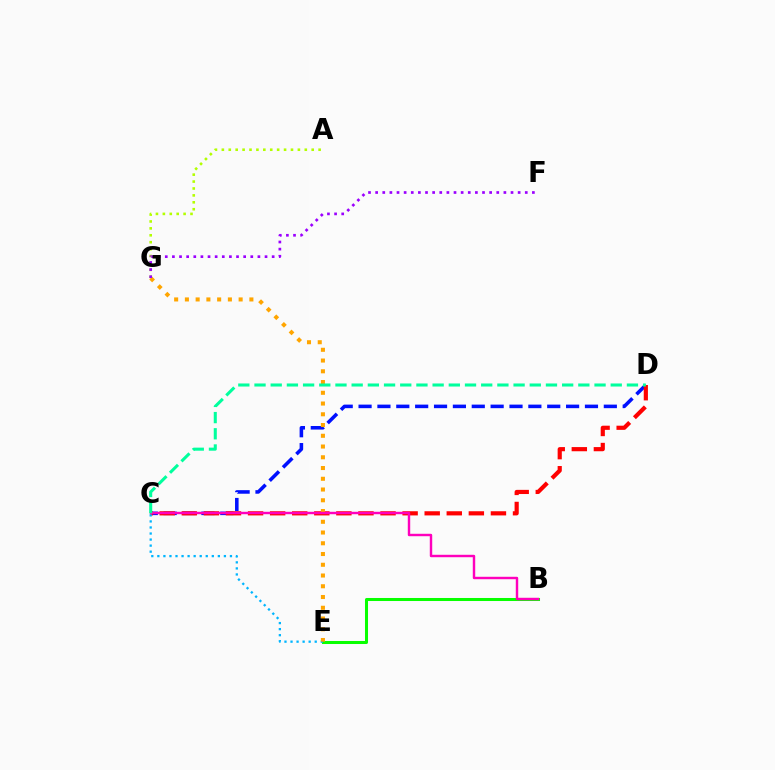{('B', 'E'): [{'color': '#08ff00', 'line_style': 'solid', 'thickness': 2.18}], ('C', 'D'): [{'color': '#0010ff', 'line_style': 'dashed', 'thickness': 2.56}, {'color': '#ff0000', 'line_style': 'dashed', 'thickness': 3.0}, {'color': '#00ff9d', 'line_style': 'dashed', 'thickness': 2.2}], ('A', 'G'): [{'color': '#b3ff00', 'line_style': 'dotted', 'thickness': 1.88}], ('C', 'E'): [{'color': '#00b5ff', 'line_style': 'dotted', 'thickness': 1.64}], ('E', 'G'): [{'color': '#ffa500', 'line_style': 'dotted', 'thickness': 2.92}], ('B', 'C'): [{'color': '#ff00bd', 'line_style': 'solid', 'thickness': 1.75}], ('F', 'G'): [{'color': '#9b00ff', 'line_style': 'dotted', 'thickness': 1.94}]}